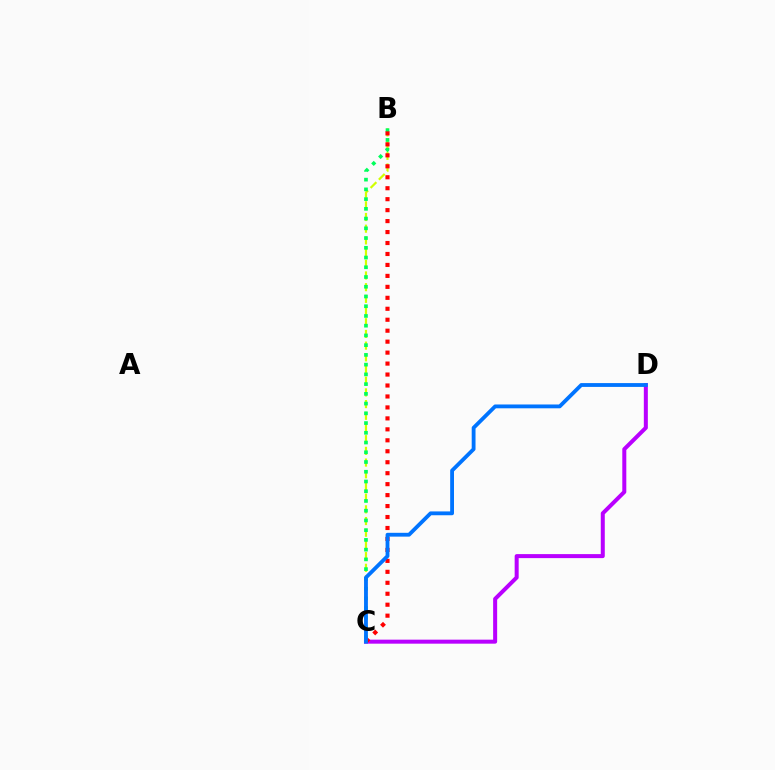{('B', 'C'): [{'color': '#d1ff00', 'line_style': 'dashed', 'thickness': 1.59}, {'color': '#00ff5c', 'line_style': 'dotted', 'thickness': 2.65}, {'color': '#ff0000', 'line_style': 'dotted', 'thickness': 2.98}], ('C', 'D'): [{'color': '#b900ff', 'line_style': 'solid', 'thickness': 2.89}, {'color': '#0074ff', 'line_style': 'solid', 'thickness': 2.75}]}